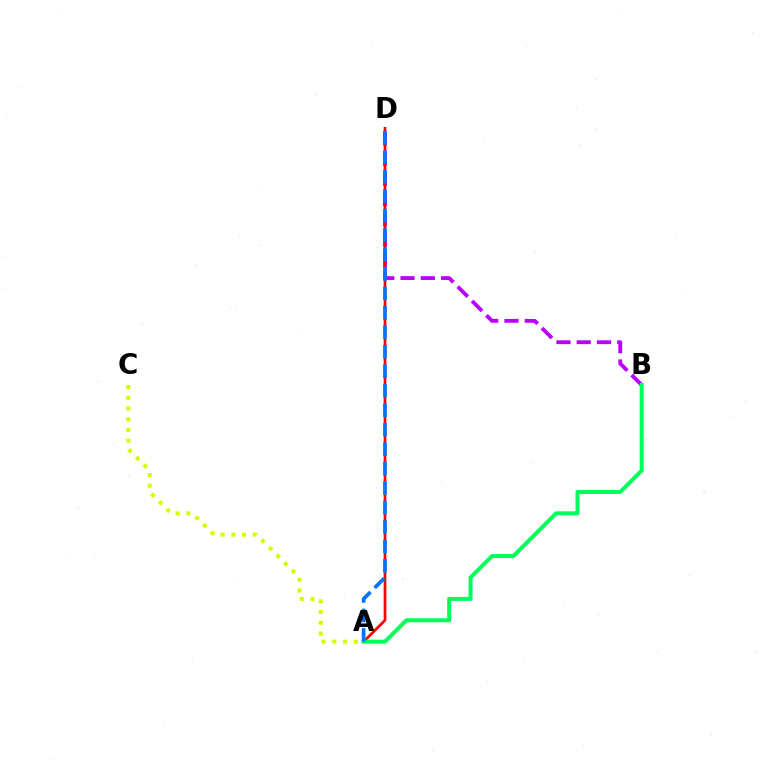{('A', 'C'): [{'color': '#d1ff00', 'line_style': 'dotted', 'thickness': 2.92}], ('B', 'D'): [{'color': '#b900ff', 'line_style': 'dashed', 'thickness': 2.75}], ('A', 'D'): [{'color': '#ff0000', 'line_style': 'solid', 'thickness': 1.93}, {'color': '#0074ff', 'line_style': 'dashed', 'thickness': 2.64}], ('A', 'B'): [{'color': '#00ff5c', 'line_style': 'solid', 'thickness': 2.88}]}